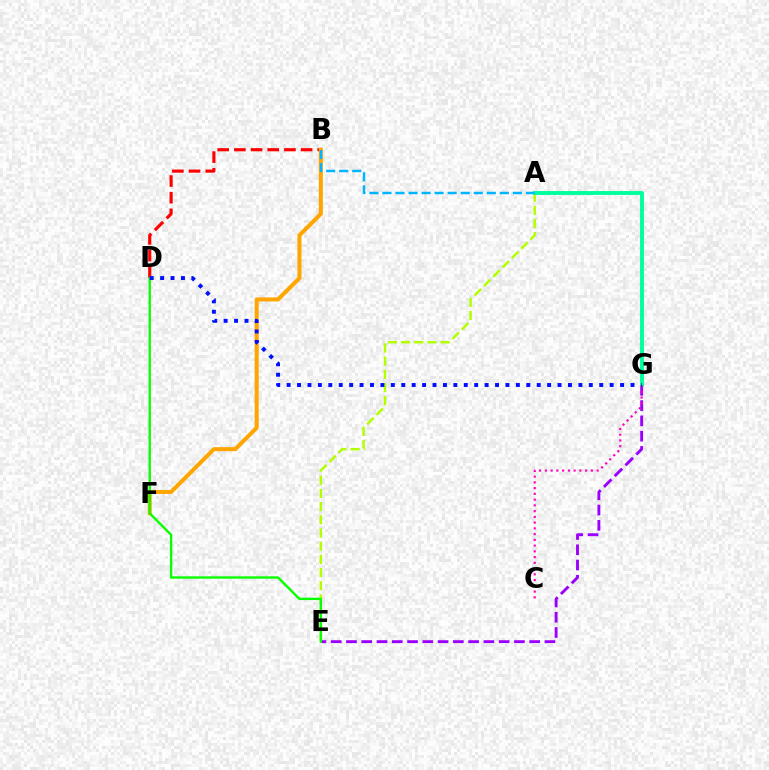{('E', 'G'): [{'color': '#9b00ff', 'line_style': 'dashed', 'thickness': 2.07}], ('B', 'D'): [{'color': '#ff0000', 'line_style': 'dashed', 'thickness': 2.27}], ('B', 'F'): [{'color': '#ffa500', 'line_style': 'solid', 'thickness': 2.9}], ('A', 'E'): [{'color': '#b3ff00', 'line_style': 'dashed', 'thickness': 1.79}], ('A', 'G'): [{'color': '#00ff9d', 'line_style': 'solid', 'thickness': 2.8}], ('C', 'G'): [{'color': '#ff00bd', 'line_style': 'dotted', 'thickness': 1.56}], ('A', 'B'): [{'color': '#00b5ff', 'line_style': 'dashed', 'thickness': 1.77}], ('D', 'E'): [{'color': '#08ff00', 'line_style': 'solid', 'thickness': 1.7}], ('D', 'G'): [{'color': '#0010ff', 'line_style': 'dotted', 'thickness': 2.83}]}